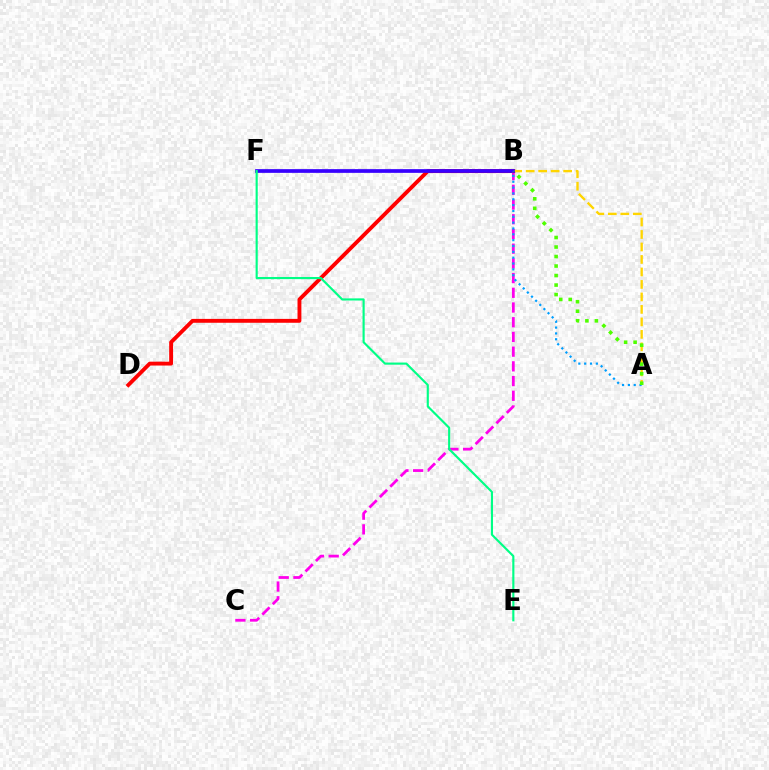{('B', 'C'): [{'color': '#ff00ed', 'line_style': 'dashed', 'thickness': 2.0}], ('B', 'D'): [{'color': '#ff0000', 'line_style': 'solid', 'thickness': 2.78}], ('A', 'B'): [{'color': '#ffd500', 'line_style': 'dashed', 'thickness': 1.7}, {'color': '#009eff', 'line_style': 'dotted', 'thickness': 1.59}, {'color': '#4fff00', 'line_style': 'dotted', 'thickness': 2.58}], ('B', 'F'): [{'color': '#3700ff', 'line_style': 'solid', 'thickness': 2.67}], ('E', 'F'): [{'color': '#00ff86', 'line_style': 'solid', 'thickness': 1.54}]}